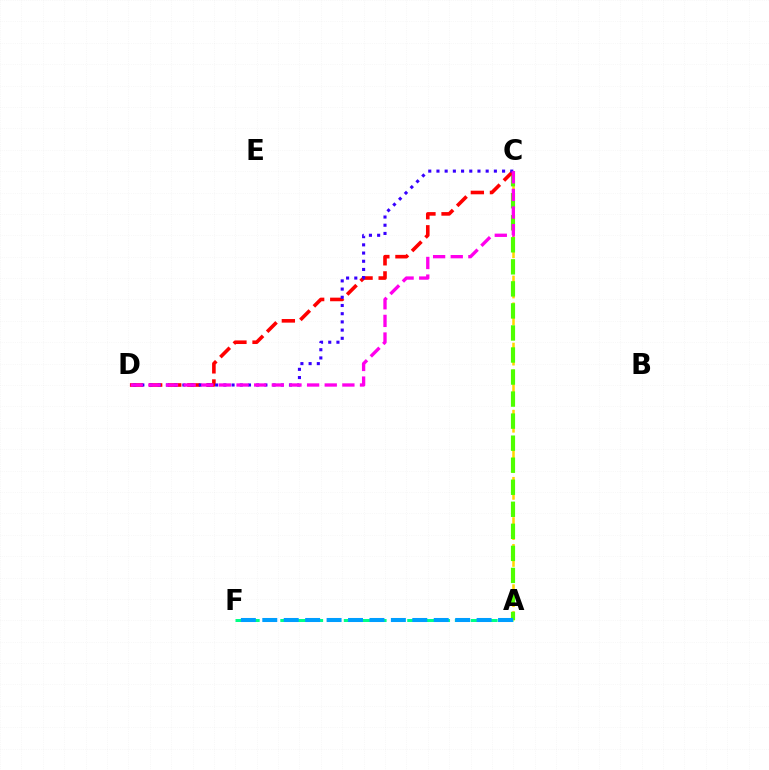{('A', 'C'): [{'color': '#ffd500', 'line_style': 'dashed', 'thickness': 1.82}, {'color': '#4fff00', 'line_style': 'dashed', 'thickness': 2.99}], ('C', 'D'): [{'color': '#ff0000', 'line_style': 'dashed', 'thickness': 2.59}, {'color': '#3700ff', 'line_style': 'dotted', 'thickness': 2.23}, {'color': '#ff00ed', 'line_style': 'dashed', 'thickness': 2.4}], ('A', 'F'): [{'color': '#00ff86', 'line_style': 'dashed', 'thickness': 2.16}, {'color': '#009eff', 'line_style': 'dashed', 'thickness': 2.91}]}